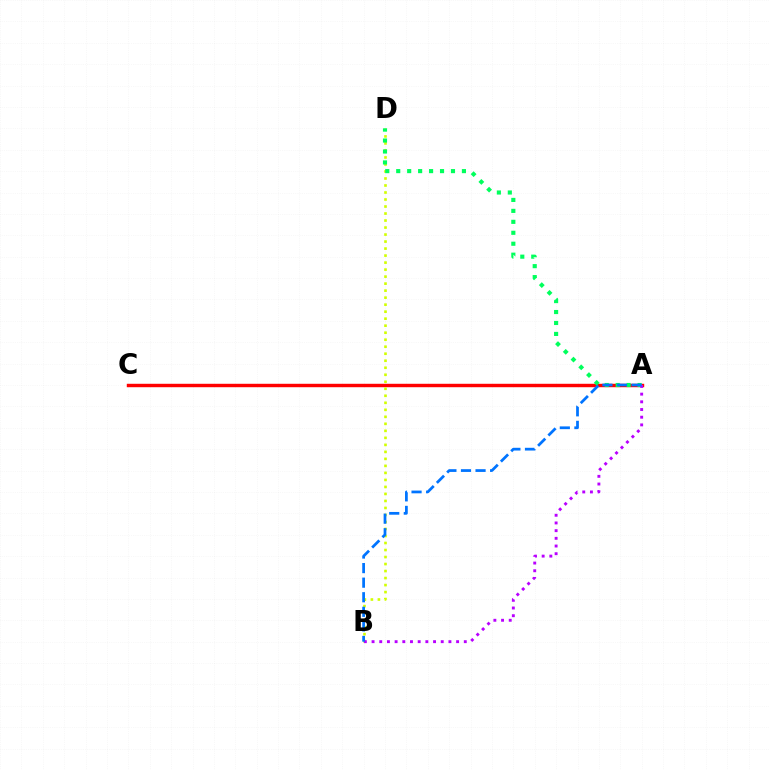{('A', 'C'): [{'color': '#ff0000', 'line_style': 'solid', 'thickness': 2.47}], ('B', 'D'): [{'color': '#d1ff00', 'line_style': 'dotted', 'thickness': 1.9}], ('A', 'D'): [{'color': '#00ff5c', 'line_style': 'dotted', 'thickness': 2.98}], ('A', 'B'): [{'color': '#b900ff', 'line_style': 'dotted', 'thickness': 2.09}, {'color': '#0074ff', 'line_style': 'dashed', 'thickness': 1.98}]}